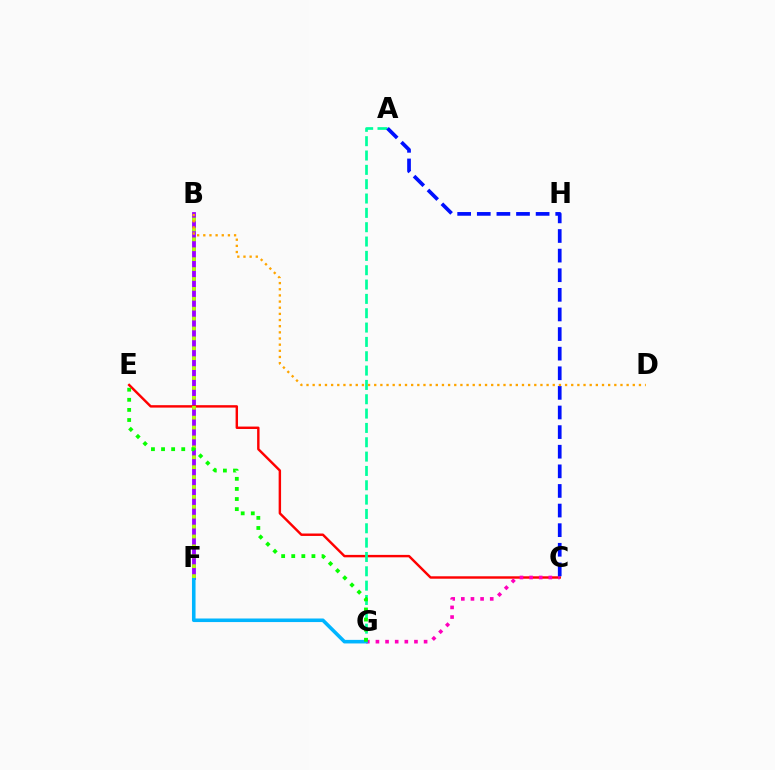{('B', 'F'): [{'color': '#9b00ff', 'line_style': 'solid', 'thickness': 2.74}, {'color': '#b3ff00', 'line_style': 'dotted', 'thickness': 2.69}], ('C', 'E'): [{'color': '#ff0000', 'line_style': 'solid', 'thickness': 1.75}], ('A', 'G'): [{'color': '#00ff9d', 'line_style': 'dashed', 'thickness': 1.95}], ('C', 'G'): [{'color': '#ff00bd', 'line_style': 'dotted', 'thickness': 2.62}], ('A', 'C'): [{'color': '#0010ff', 'line_style': 'dashed', 'thickness': 2.66}], ('F', 'G'): [{'color': '#00b5ff', 'line_style': 'solid', 'thickness': 2.57}], ('B', 'D'): [{'color': '#ffa500', 'line_style': 'dotted', 'thickness': 1.67}], ('E', 'G'): [{'color': '#08ff00', 'line_style': 'dotted', 'thickness': 2.74}]}